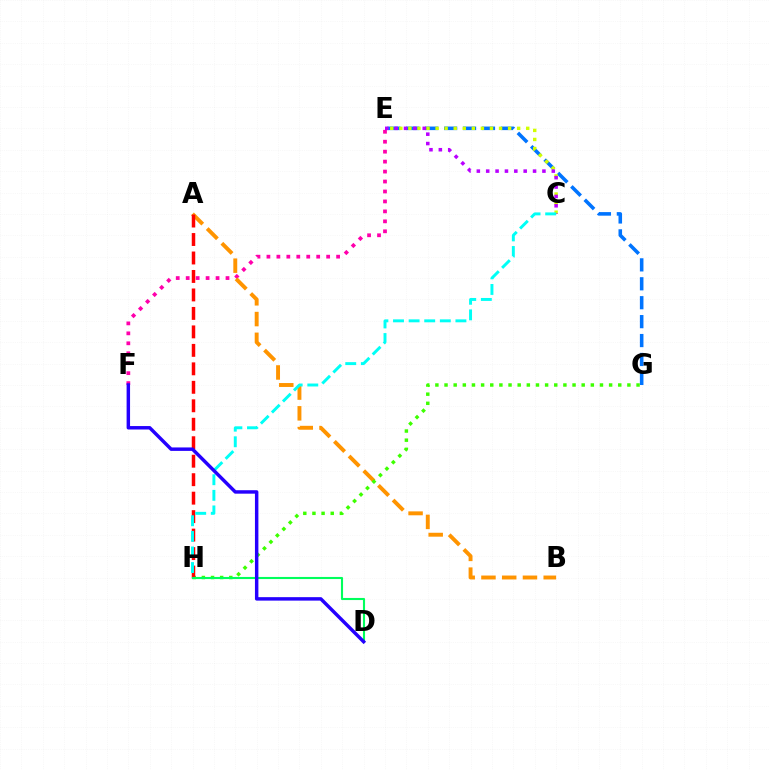{('E', 'F'): [{'color': '#ff00ac', 'line_style': 'dotted', 'thickness': 2.7}], ('A', 'B'): [{'color': '#ff9400', 'line_style': 'dashed', 'thickness': 2.82}], ('E', 'G'): [{'color': '#0074ff', 'line_style': 'dashed', 'thickness': 2.57}], ('G', 'H'): [{'color': '#3dff00', 'line_style': 'dotted', 'thickness': 2.48}], ('C', 'E'): [{'color': '#d1ff00', 'line_style': 'dotted', 'thickness': 2.46}, {'color': '#b900ff', 'line_style': 'dotted', 'thickness': 2.55}], ('A', 'H'): [{'color': '#ff0000', 'line_style': 'dashed', 'thickness': 2.51}], ('D', 'H'): [{'color': '#00ff5c', 'line_style': 'solid', 'thickness': 1.52}], ('C', 'H'): [{'color': '#00fff6', 'line_style': 'dashed', 'thickness': 2.12}], ('D', 'F'): [{'color': '#2500ff', 'line_style': 'solid', 'thickness': 2.49}]}